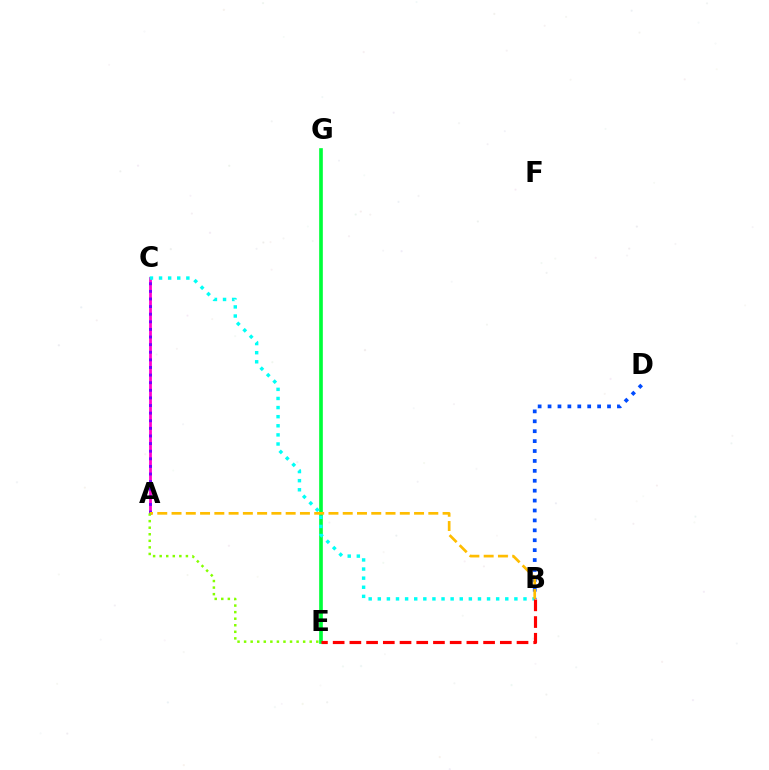{('E', 'G'): [{'color': '#00ff39', 'line_style': 'solid', 'thickness': 2.63}], ('B', 'D'): [{'color': '#004bff', 'line_style': 'dotted', 'thickness': 2.69}], ('A', 'C'): [{'color': '#ff00cf', 'line_style': 'solid', 'thickness': 1.99}, {'color': '#7200ff', 'line_style': 'dotted', 'thickness': 2.07}], ('B', 'C'): [{'color': '#00fff6', 'line_style': 'dotted', 'thickness': 2.47}], ('B', 'E'): [{'color': '#ff0000', 'line_style': 'dashed', 'thickness': 2.27}], ('A', 'B'): [{'color': '#ffbd00', 'line_style': 'dashed', 'thickness': 1.94}], ('A', 'E'): [{'color': '#84ff00', 'line_style': 'dotted', 'thickness': 1.78}]}